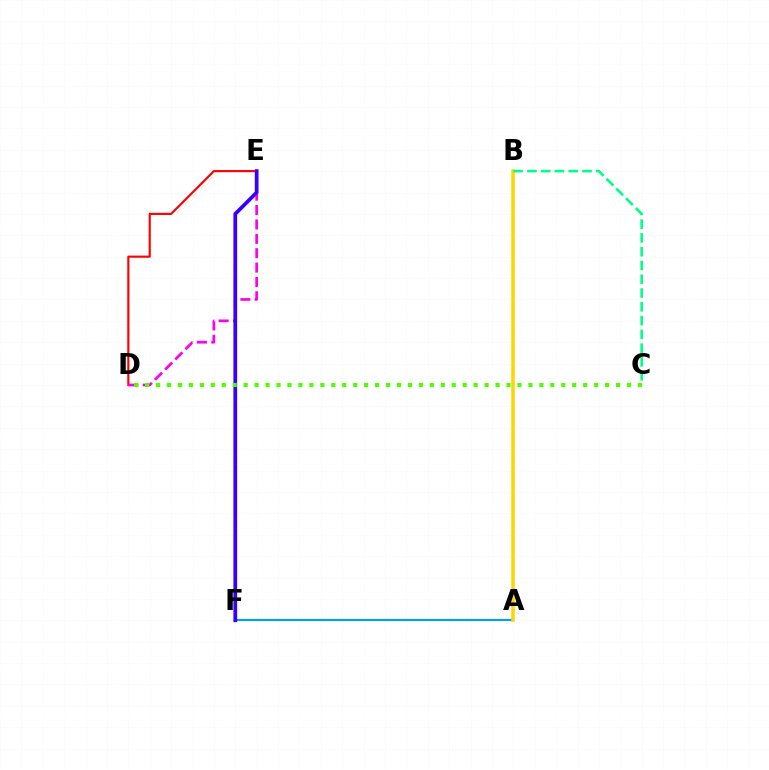{('D', 'E'): [{'color': '#ff0000', 'line_style': 'solid', 'thickness': 1.54}, {'color': '#ff00ed', 'line_style': 'dashed', 'thickness': 1.95}], ('A', 'F'): [{'color': '#009eff', 'line_style': 'solid', 'thickness': 1.51}], ('A', 'B'): [{'color': '#ffd500', 'line_style': 'solid', 'thickness': 2.53}], ('B', 'C'): [{'color': '#00ff86', 'line_style': 'dashed', 'thickness': 1.87}], ('E', 'F'): [{'color': '#3700ff', 'line_style': 'solid', 'thickness': 2.69}], ('C', 'D'): [{'color': '#4fff00', 'line_style': 'dotted', 'thickness': 2.98}]}